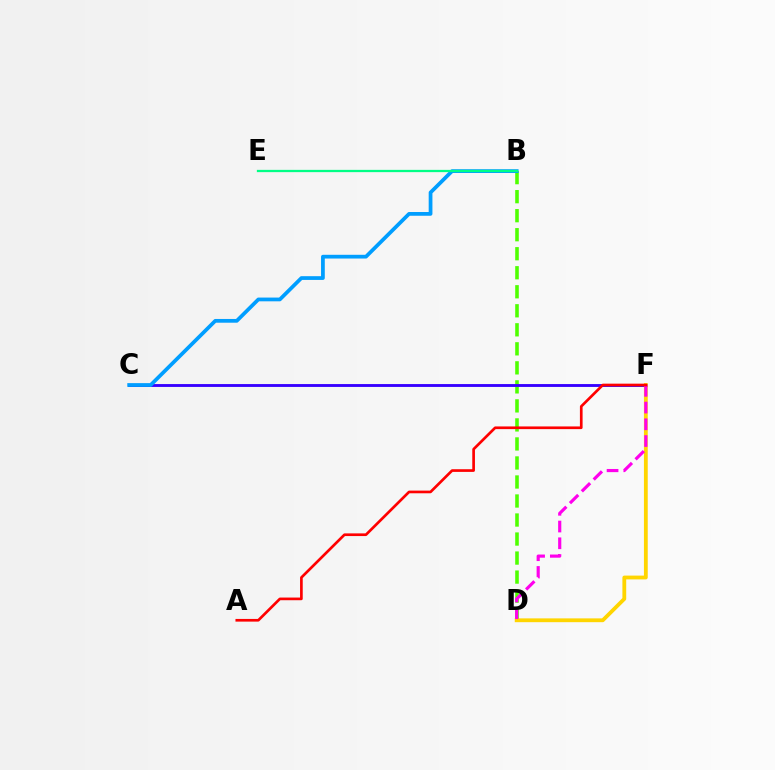{('B', 'D'): [{'color': '#4fff00', 'line_style': 'dashed', 'thickness': 2.58}], ('C', 'F'): [{'color': '#3700ff', 'line_style': 'solid', 'thickness': 2.06}], ('B', 'C'): [{'color': '#009eff', 'line_style': 'solid', 'thickness': 2.7}], ('B', 'E'): [{'color': '#00ff86', 'line_style': 'solid', 'thickness': 1.64}], ('D', 'F'): [{'color': '#ffd500', 'line_style': 'solid', 'thickness': 2.74}, {'color': '#ff00ed', 'line_style': 'dashed', 'thickness': 2.27}], ('A', 'F'): [{'color': '#ff0000', 'line_style': 'solid', 'thickness': 1.93}]}